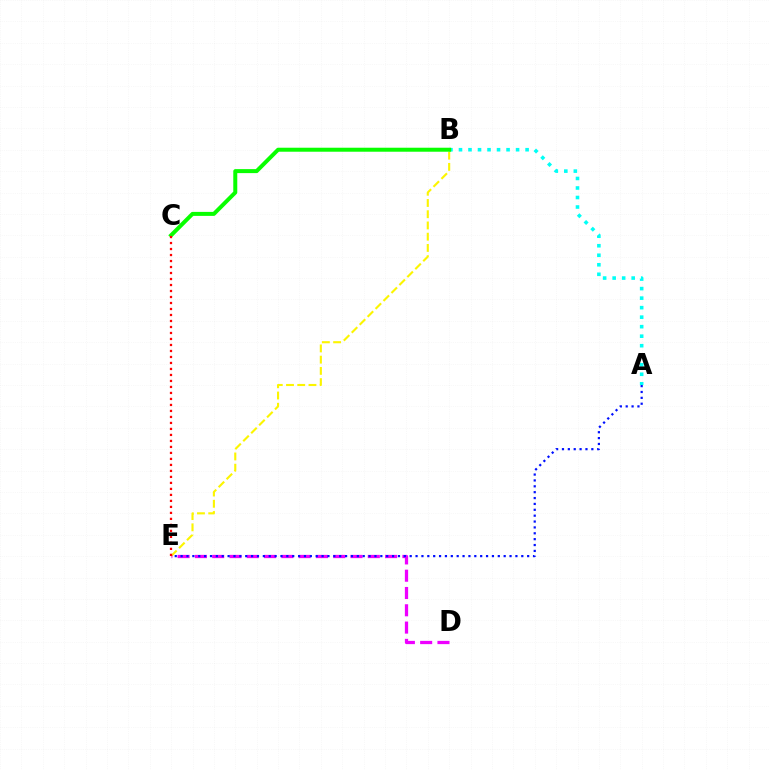{('B', 'E'): [{'color': '#fcf500', 'line_style': 'dashed', 'thickness': 1.53}], ('D', 'E'): [{'color': '#ee00ff', 'line_style': 'dashed', 'thickness': 2.35}], ('A', 'E'): [{'color': '#0010ff', 'line_style': 'dotted', 'thickness': 1.6}], ('A', 'B'): [{'color': '#00fff6', 'line_style': 'dotted', 'thickness': 2.59}], ('B', 'C'): [{'color': '#08ff00', 'line_style': 'solid', 'thickness': 2.88}], ('C', 'E'): [{'color': '#ff0000', 'line_style': 'dotted', 'thickness': 1.63}]}